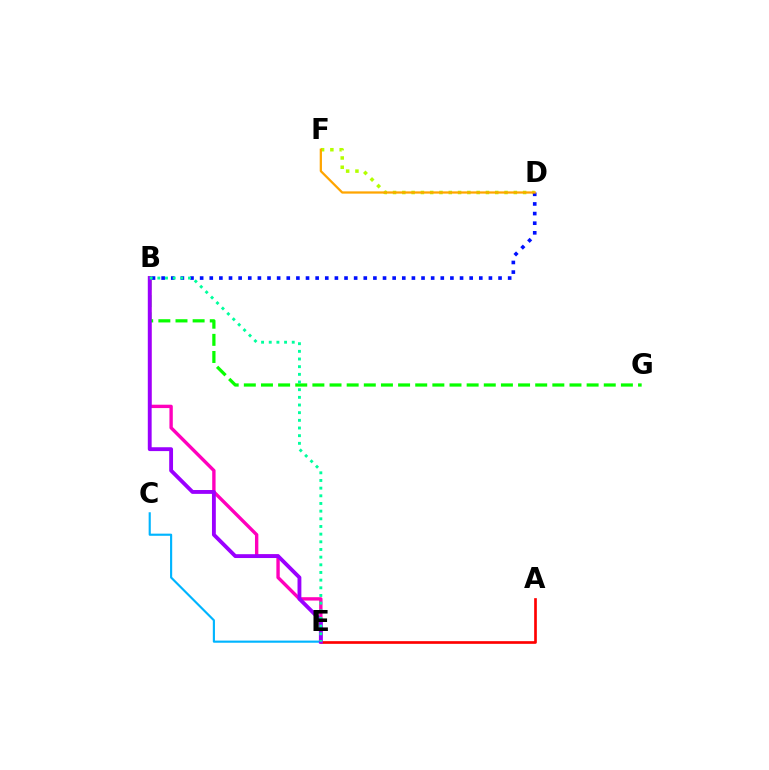{('A', 'E'): [{'color': '#ff0000', 'line_style': 'solid', 'thickness': 1.92}], ('B', 'E'): [{'color': '#ff00bd', 'line_style': 'solid', 'thickness': 2.43}, {'color': '#9b00ff', 'line_style': 'solid', 'thickness': 2.77}, {'color': '#00ff9d', 'line_style': 'dotted', 'thickness': 2.08}], ('B', 'G'): [{'color': '#08ff00', 'line_style': 'dashed', 'thickness': 2.33}], ('D', 'F'): [{'color': '#b3ff00', 'line_style': 'dotted', 'thickness': 2.52}, {'color': '#ffa500', 'line_style': 'solid', 'thickness': 1.63}], ('B', 'D'): [{'color': '#0010ff', 'line_style': 'dotted', 'thickness': 2.62}], ('C', 'E'): [{'color': '#00b5ff', 'line_style': 'solid', 'thickness': 1.54}]}